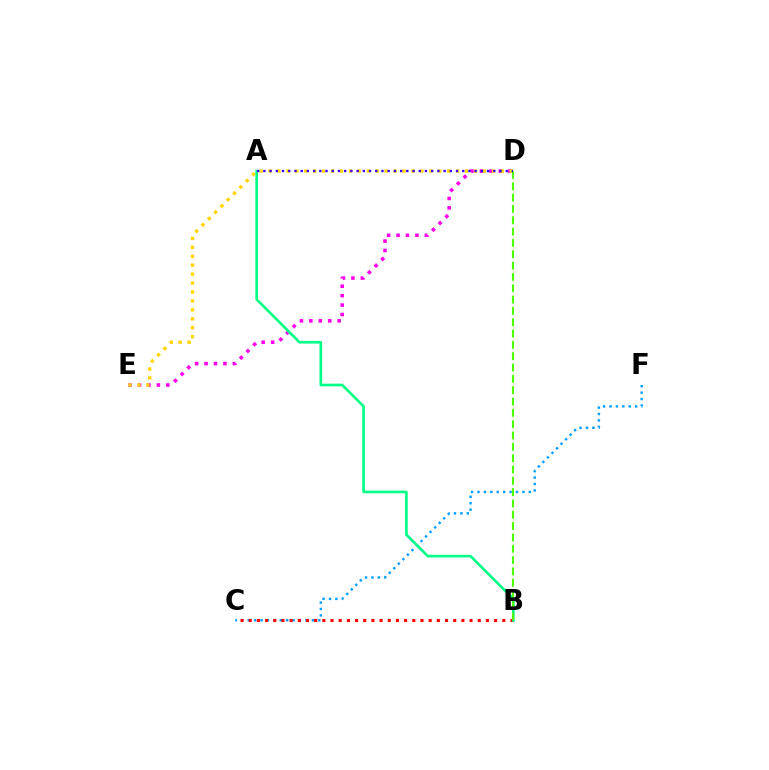{('C', 'F'): [{'color': '#009eff', 'line_style': 'dotted', 'thickness': 1.74}], ('B', 'C'): [{'color': '#ff0000', 'line_style': 'dotted', 'thickness': 2.22}], ('D', 'E'): [{'color': '#ff00ed', 'line_style': 'dotted', 'thickness': 2.56}, {'color': '#ffd500', 'line_style': 'dotted', 'thickness': 2.43}], ('A', 'B'): [{'color': '#00ff86', 'line_style': 'solid', 'thickness': 1.91}], ('B', 'D'): [{'color': '#4fff00', 'line_style': 'dashed', 'thickness': 1.54}], ('A', 'D'): [{'color': '#3700ff', 'line_style': 'dotted', 'thickness': 1.69}]}